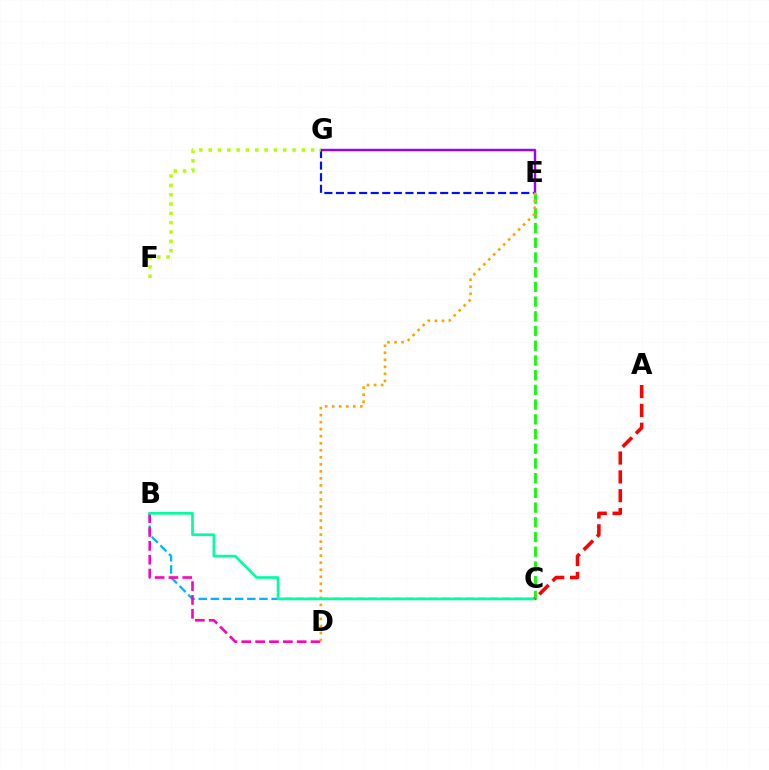{('E', 'G'): [{'color': '#9b00ff', 'line_style': 'solid', 'thickness': 1.74}, {'color': '#0010ff', 'line_style': 'dashed', 'thickness': 1.57}], ('C', 'E'): [{'color': '#08ff00', 'line_style': 'dashed', 'thickness': 2.0}], ('B', 'C'): [{'color': '#00b5ff', 'line_style': 'dashed', 'thickness': 1.65}, {'color': '#00ff9d', 'line_style': 'solid', 'thickness': 1.93}], ('B', 'D'): [{'color': '#ff00bd', 'line_style': 'dashed', 'thickness': 1.88}], ('D', 'E'): [{'color': '#ffa500', 'line_style': 'dotted', 'thickness': 1.91}], ('A', 'C'): [{'color': '#ff0000', 'line_style': 'dashed', 'thickness': 2.56}], ('F', 'G'): [{'color': '#b3ff00', 'line_style': 'dotted', 'thickness': 2.53}]}